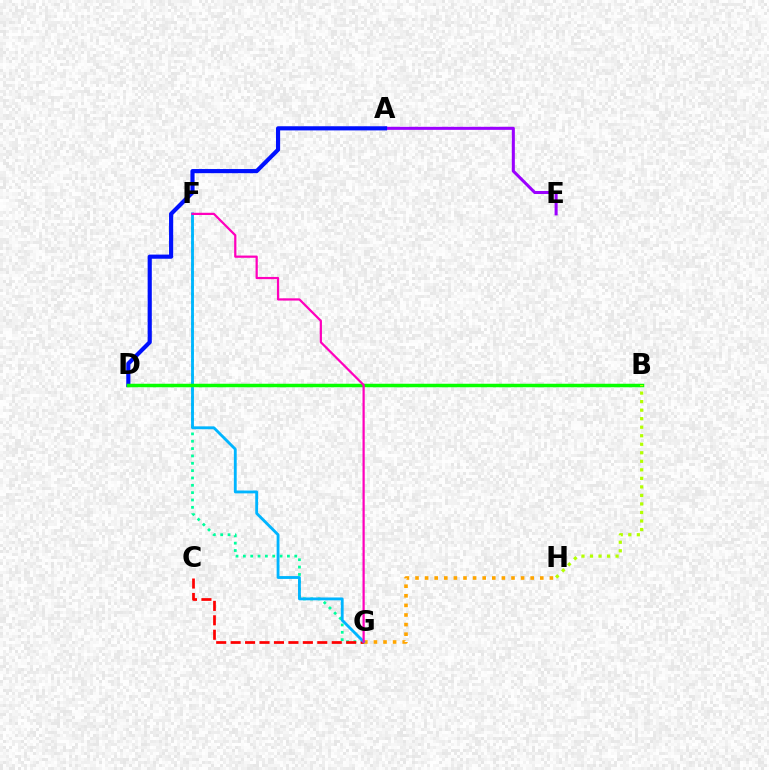{('F', 'G'): [{'color': '#00ff9d', 'line_style': 'dotted', 'thickness': 1.99}, {'color': '#00b5ff', 'line_style': 'solid', 'thickness': 2.05}, {'color': '#ff00bd', 'line_style': 'solid', 'thickness': 1.61}], ('C', 'G'): [{'color': '#ff0000', 'line_style': 'dashed', 'thickness': 1.96}], ('A', 'E'): [{'color': '#9b00ff', 'line_style': 'solid', 'thickness': 2.19}], ('G', 'H'): [{'color': '#ffa500', 'line_style': 'dotted', 'thickness': 2.61}], ('A', 'D'): [{'color': '#0010ff', 'line_style': 'solid', 'thickness': 2.99}], ('B', 'D'): [{'color': '#08ff00', 'line_style': 'solid', 'thickness': 2.52}], ('B', 'H'): [{'color': '#b3ff00', 'line_style': 'dotted', 'thickness': 2.32}]}